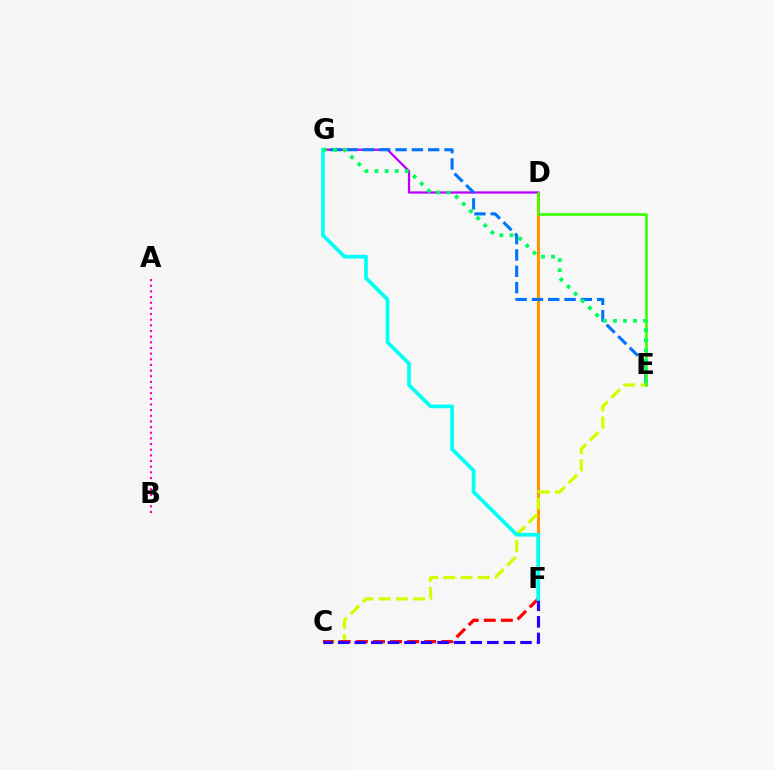{('D', 'F'): [{'color': '#ff9400', 'line_style': 'solid', 'thickness': 2.23}], ('D', 'G'): [{'color': '#b900ff', 'line_style': 'solid', 'thickness': 1.63}], ('E', 'G'): [{'color': '#0074ff', 'line_style': 'dashed', 'thickness': 2.22}, {'color': '#00ff5c', 'line_style': 'dotted', 'thickness': 2.74}], ('C', 'E'): [{'color': '#d1ff00', 'line_style': 'dashed', 'thickness': 2.34}], ('C', 'F'): [{'color': '#ff0000', 'line_style': 'dashed', 'thickness': 2.32}, {'color': '#2500ff', 'line_style': 'dashed', 'thickness': 2.25}], ('F', 'G'): [{'color': '#00fff6', 'line_style': 'solid', 'thickness': 2.67}], ('A', 'B'): [{'color': '#ff00ac', 'line_style': 'dotted', 'thickness': 1.54}], ('D', 'E'): [{'color': '#3dff00', 'line_style': 'solid', 'thickness': 1.9}]}